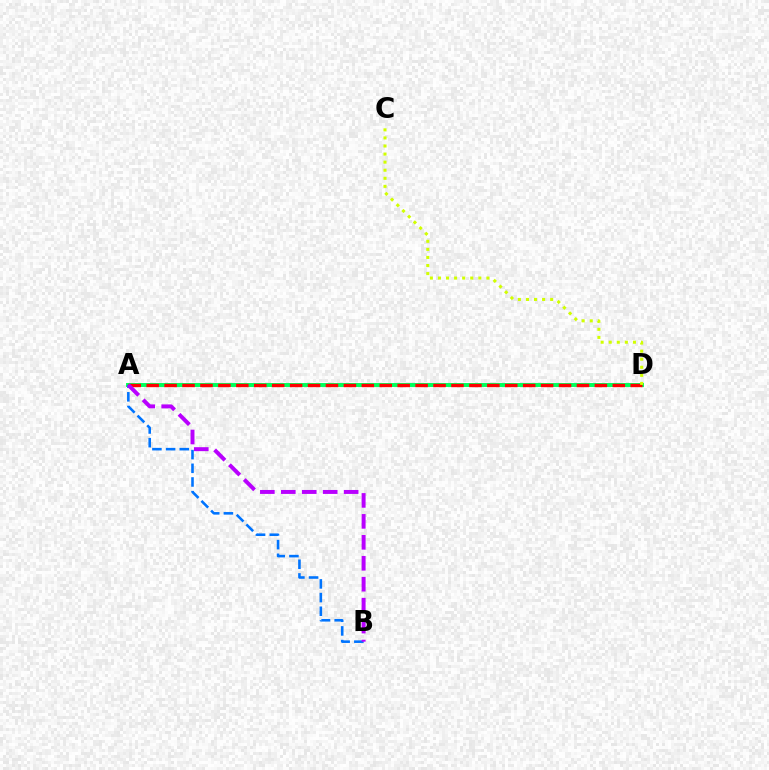{('A', 'D'): [{'color': '#00ff5c', 'line_style': 'solid', 'thickness': 2.83}, {'color': '#ff0000', 'line_style': 'dashed', 'thickness': 2.44}], ('A', 'B'): [{'color': '#0074ff', 'line_style': 'dashed', 'thickness': 1.86}, {'color': '#b900ff', 'line_style': 'dashed', 'thickness': 2.85}], ('C', 'D'): [{'color': '#d1ff00', 'line_style': 'dotted', 'thickness': 2.19}]}